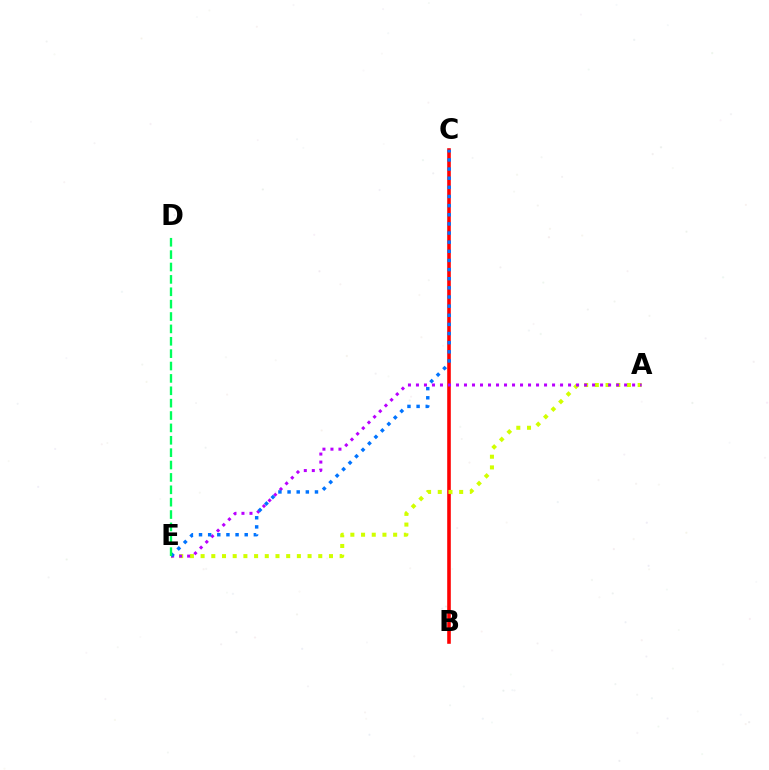{('B', 'C'): [{'color': '#ff0000', 'line_style': 'solid', 'thickness': 2.59}], ('A', 'E'): [{'color': '#d1ff00', 'line_style': 'dotted', 'thickness': 2.91}, {'color': '#b900ff', 'line_style': 'dotted', 'thickness': 2.18}], ('C', 'E'): [{'color': '#0074ff', 'line_style': 'dotted', 'thickness': 2.48}], ('D', 'E'): [{'color': '#00ff5c', 'line_style': 'dashed', 'thickness': 1.68}]}